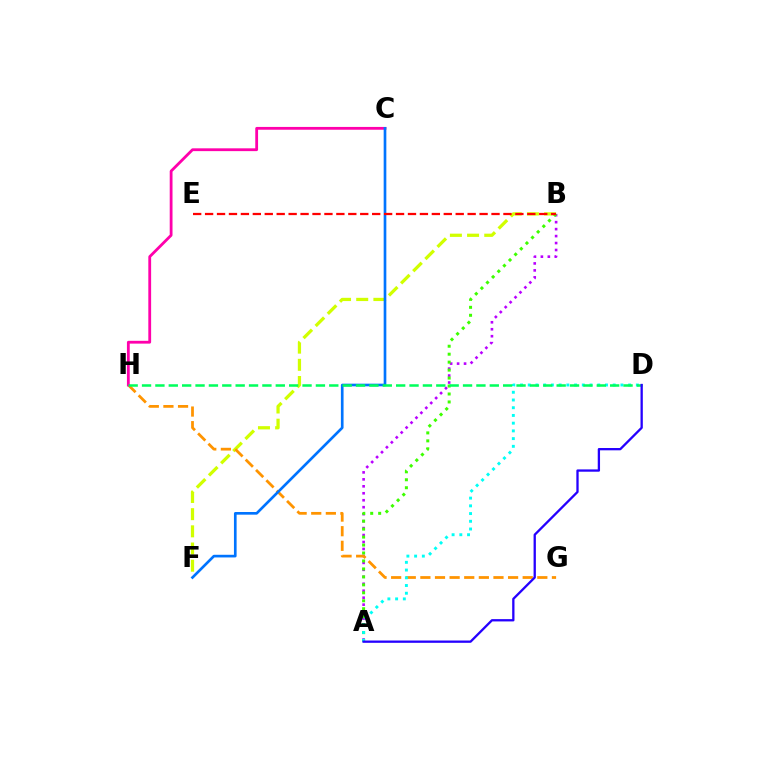{('B', 'F'): [{'color': '#d1ff00', 'line_style': 'dashed', 'thickness': 2.33}], ('A', 'B'): [{'color': '#b900ff', 'line_style': 'dotted', 'thickness': 1.89}, {'color': '#3dff00', 'line_style': 'dotted', 'thickness': 2.16}], ('G', 'H'): [{'color': '#ff9400', 'line_style': 'dashed', 'thickness': 1.99}], ('C', 'H'): [{'color': '#ff00ac', 'line_style': 'solid', 'thickness': 2.02}], ('A', 'D'): [{'color': '#00fff6', 'line_style': 'dotted', 'thickness': 2.1}, {'color': '#2500ff', 'line_style': 'solid', 'thickness': 1.66}], ('C', 'F'): [{'color': '#0074ff', 'line_style': 'solid', 'thickness': 1.92}], ('D', 'H'): [{'color': '#00ff5c', 'line_style': 'dashed', 'thickness': 1.82}], ('B', 'E'): [{'color': '#ff0000', 'line_style': 'dashed', 'thickness': 1.62}]}